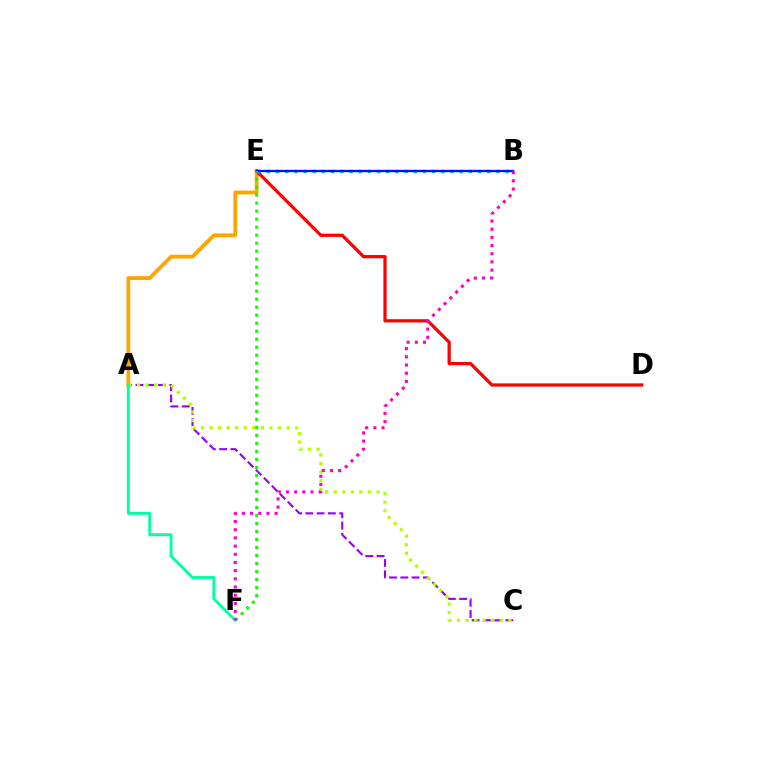{('A', 'E'): [{'color': '#ffa500', 'line_style': 'solid', 'thickness': 2.74}], ('A', 'C'): [{'color': '#9b00ff', 'line_style': 'dashed', 'thickness': 1.53}, {'color': '#b3ff00', 'line_style': 'dotted', 'thickness': 2.33}], ('D', 'E'): [{'color': '#ff0000', 'line_style': 'solid', 'thickness': 2.33}], ('B', 'E'): [{'color': '#00b5ff', 'line_style': 'dotted', 'thickness': 2.49}, {'color': '#0010ff', 'line_style': 'solid', 'thickness': 1.66}], ('E', 'F'): [{'color': '#08ff00', 'line_style': 'dotted', 'thickness': 2.18}], ('A', 'F'): [{'color': '#00ff9d', 'line_style': 'solid', 'thickness': 2.08}], ('B', 'F'): [{'color': '#ff00bd', 'line_style': 'dotted', 'thickness': 2.22}]}